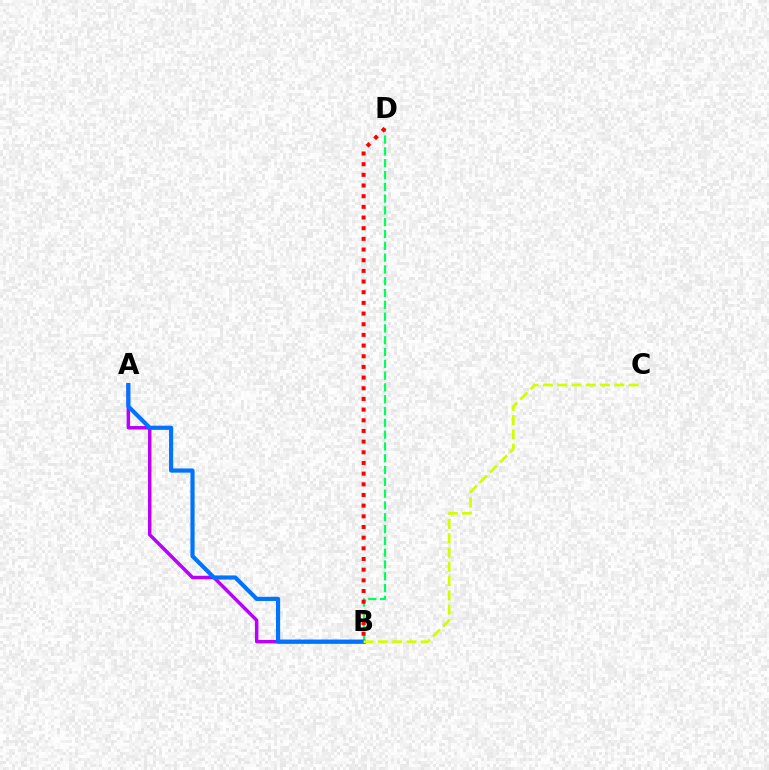{('A', 'B'): [{'color': '#b900ff', 'line_style': 'solid', 'thickness': 2.5}, {'color': '#0074ff', 'line_style': 'solid', 'thickness': 3.0}], ('B', 'D'): [{'color': '#00ff5c', 'line_style': 'dashed', 'thickness': 1.6}, {'color': '#ff0000', 'line_style': 'dotted', 'thickness': 2.9}], ('B', 'C'): [{'color': '#d1ff00', 'line_style': 'dashed', 'thickness': 1.94}]}